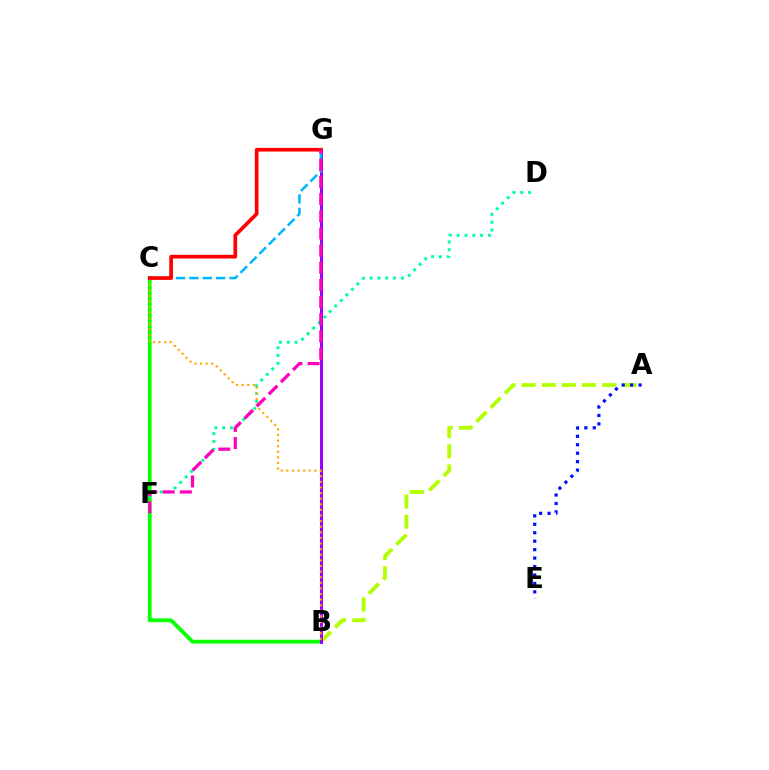{('B', 'C'): [{'color': '#08ff00', 'line_style': 'solid', 'thickness': 2.73}, {'color': '#ffa500', 'line_style': 'dotted', 'thickness': 1.52}], ('D', 'F'): [{'color': '#00ff9d', 'line_style': 'dotted', 'thickness': 2.12}], ('A', 'B'): [{'color': '#b3ff00', 'line_style': 'dashed', 'thickness': 2.73}], ('A', 'E'): [{'color': '#0010ff', 'line_style': 'dotted', 'thickness': 2.29}], ('B', 'G'): [{'color': '#9b00ff', 'line_style': 'solid', 'thickness': 2.13}], ('C', 'G'): [{'color': '#00b5ff', 'line_style': 'dashed', 'thickness': 1.82}, {'color': '#ff0000', 'line_style': 'solid', 'thickness': 2.65}], ('F', 'G'): [{'color': '#ff00bd', 'line_style': 'dashed', 'thickness': 2.33}]}